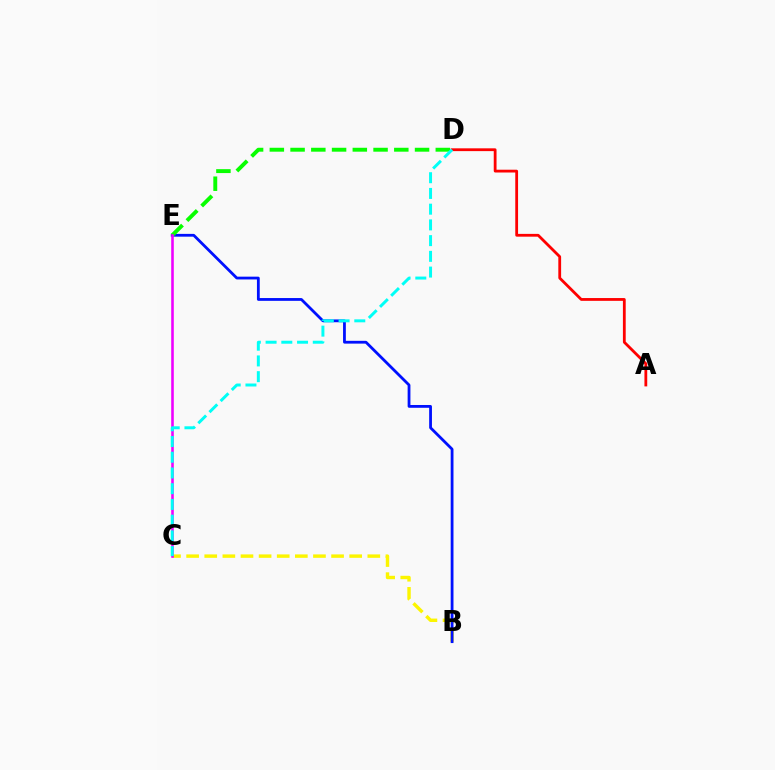{('B', 'C'): [{'color': '#fcf500', 'line_style': 'dashed', 'thickness': 2.46}], ('B', 'E'): [{'color': '#0010ff', 'line_style': 'solid', 'thickness': 2.01}], ('D', 'E'): [{'color': '#08ff00', 'line_style': 'dashed', 'thickness': 2.82}], ('A', 'D'): [{'color': '#ff0000', 'line_style': 'solid', 'thickness': 2.01}], ('C', 'E'): [{'color': '#ee00ff', 'line_style': 'solid', 'thickness': 1.86}], ('C', 'D'): [{'color': '#00fff6', 'line_style': 'dashed', 'thickness': 2.14}]}